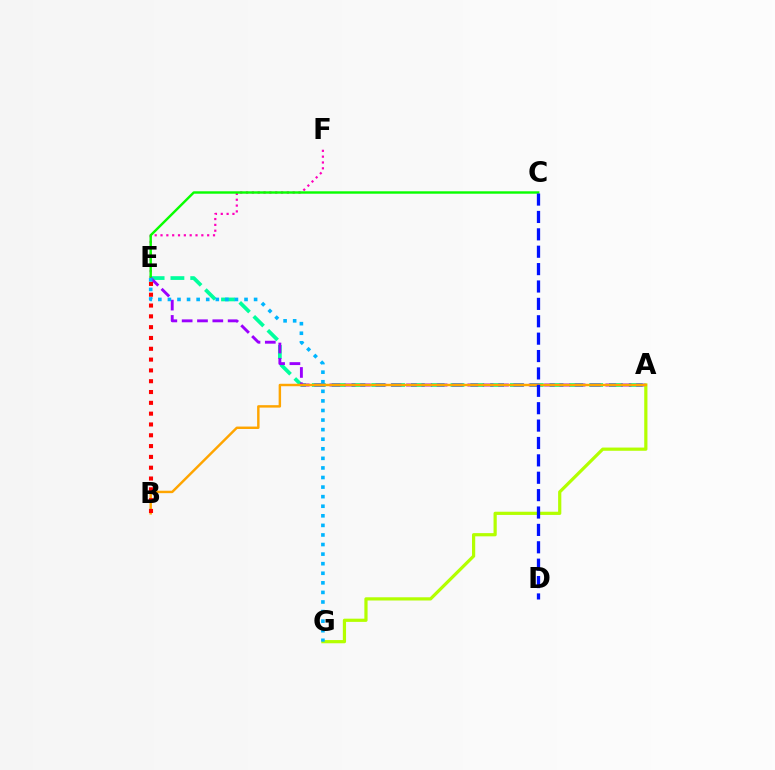{('E', 'F'): [{'color': '#ff00bd', 'line_style': 'dotted', 'thickness': 1.58}], ('A', 'E'): [{'color': '#00ff9d', 'line_style': 'dashed', 'thickness': 2.69}, {'color': '#9b00ff', 'line_style': 'dashed', 'thickness': 2.08}], ('C', 'E'): [{'color': '#08ff00', 'line_style': 'solid', 'thickness': 1.74}], ('A', 'G'): [{'color': '#b3ff00', 'line_style': 'solid', 'thickness': 2.31}], ('E', 'G'): [{'color': '#00b5ff', 'line_style': 'dotted', 'thickness': 2.6}], ('A', 'B'): [{'color': '#ffa500', 'line_style': 'solid', 'thickness': 1.76}], ('C', 'D'): [{'color': '#0010ff', 'line_style': 'dashed', 'thickness': 2.36}], ('B', 'E'): [{'color': '#ff0000', 'line_style': 'dotted', 'thickness': 2.94}]}